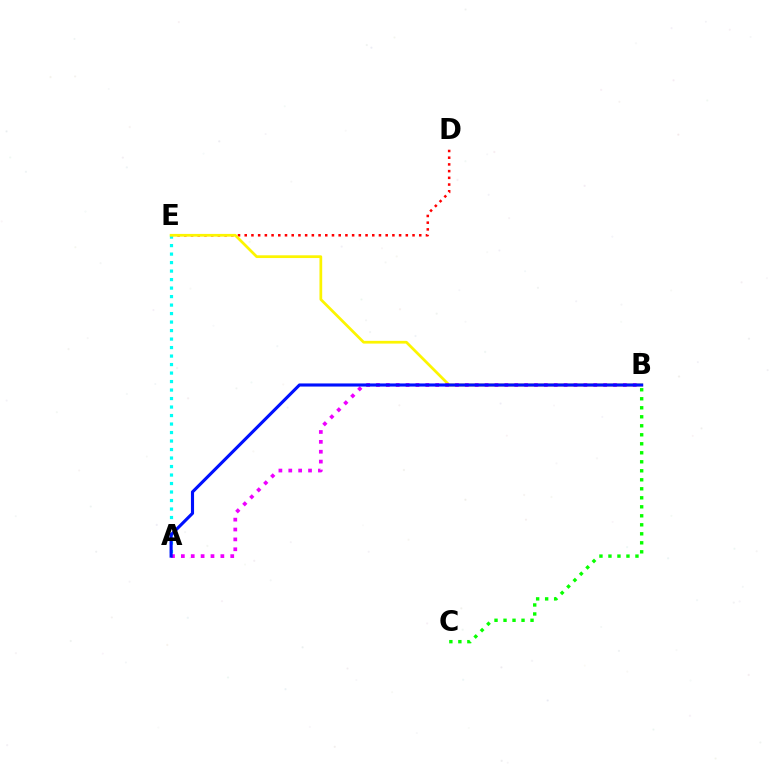{('B', 'C'): [{'color': '#08ff00', 'line_style': 'dotted', 'thickness': 2.45}], ('D', 'E'): [{'color': '#ff0000', 'line_style': 'dotted', 'thickness': 1.82}], ('A', 'E'): [{'color': '#00fff6', 'line_style': 'dotted', 'thickness': 2.31}], ('B', 'E'): [{'color': '#fcf500', 'line_style': 'solid', 'thickness': 1.97}], ('A', 'B'): [{'color': '#ee00ff', 'line_style': 'dotted', 'thickness': 2.68}, {'color': '#0010ff', 'line_style': 'solid', 'thickness': 2.24}]}